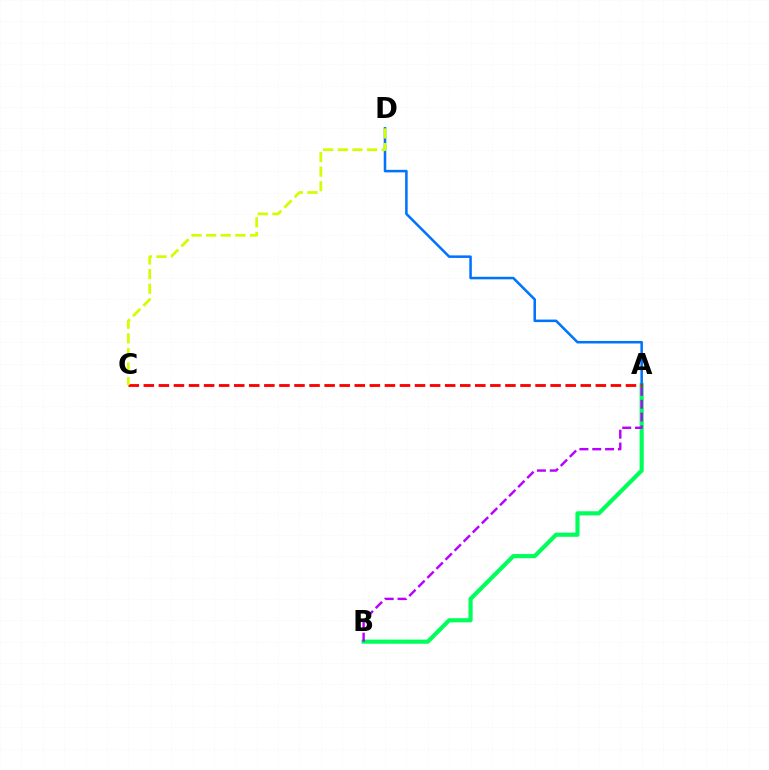{('A', 'B'): [{'color': '#00ff5c', 'line_style': 'solid', 'thickness': 2.99}, {'color': '#b900ff', 'line_style': 'dashed', 'thickness': 1.74}], ('A', 'D'): [{'color': '#0074ff', 'line_style': 'solid', 'thickness': 1.83}], ('A', 'C'): [{'color': '#ff0000', 'line_style': 'dashed', 'thickness': 2.05}], ('C', 'D'): [{'color': '#d1ff00', 'line_style': 'dashed', 'thickness': 1.99}]}